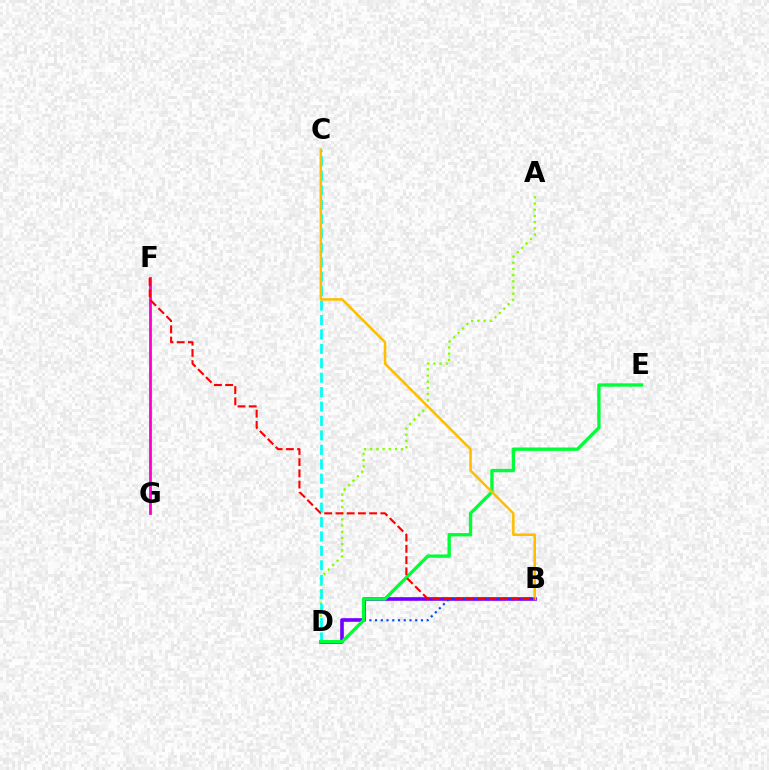{('A', 'D'): [{'color': '#84ff00', 'line_style': 'dotted', 'thickness': 1.68}], ('B', 'D'): [{'color': '#7200ff', 'line_style': 'solid', 'thickness': 2.62}, {'color': '#004bff', 'line_style': 'dotted', 'thickness': 1.56}], ('F', 'G'): [{'color': '#ff00cf', 'line_style': 'solid', 'thickness': 2.02}], ('C', 'D'): [{'color': '#00fff6', 'line_style': 'dashed', 'thickness': 1.96}], ('D', 'E'): [{'color': '#00ff39', 'line_style': 'solid', 'thickness': 2.41}], ('B', 'C'): [{'color': '#ffbd00', 'line_style': 'solid', 'thickness': 1.82}], ('B', 'F'): [{'color': '#ff0000', 'line_style': 'dashed', 'thickness': 1.53}]}